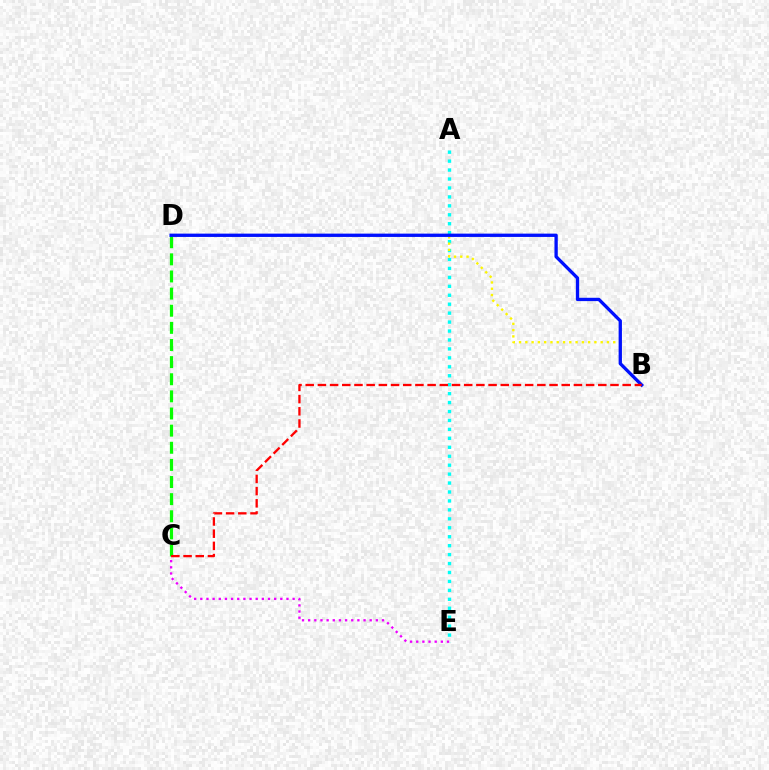{('A', 'E'): [{'color': '#00fff6', 'line_style': 'dotted', 'thickness': 2.43}], ('B', 'D'): [{'color': '#fcf500', 'line_style': 'dotted', 'thickness': 1.71}, {'color': '#0010ff', 'line_style': 'solid', 'thickness': 2.38}], ('C', 'E'): [{'color': '#ee00ff', 'line_style': 'dotted', 'thickness': 1.67}], ('C', 'D'): [{'color': '#08ff00', 'line_style': 'dashed', 'thickness': 2.33}], ('B', 'C'): [{'color': '#ff0000', 'line_style': 'dashed', 'thickness': 1.66}]}